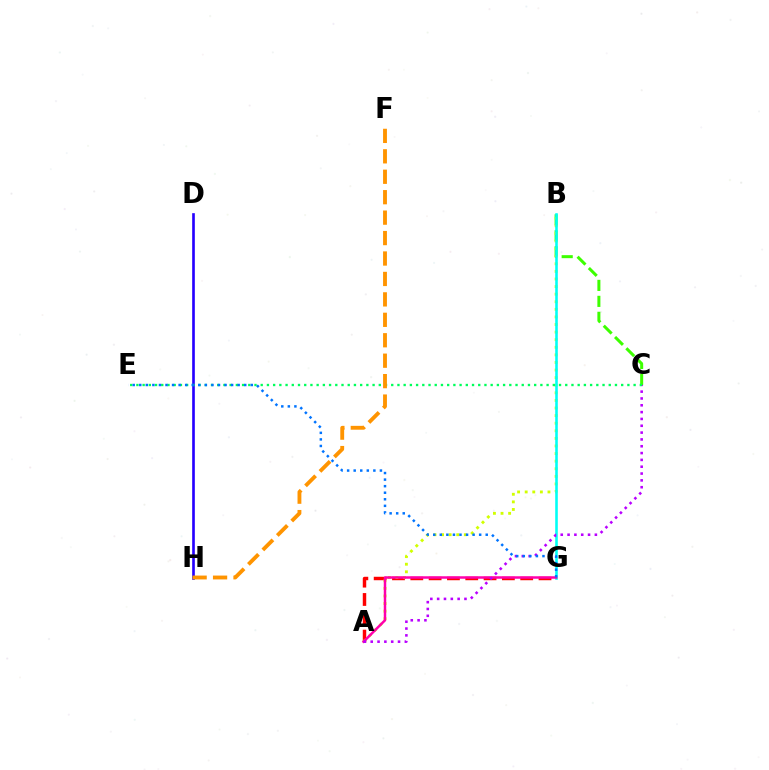{('B', 'C'): [{'color': '#3dff00', 'line_style': 'dashed', 'thickness': 2.17}], ('A', 'G'): [{'color': '#ff0000', 'line_style': 'dashed', 'thickness': 2.49}, {'color': '#ff00ac', 'line_style': 'solid', 'thickness': 1.79}], ('A', 'B'): [{'color': '#d1ff00', 'line_style': 'dotted', 'thickness': 2.06}], ('B', 'G'): [{'color': '#00fff6', 'line_style': 'solid', 'thickness': 1.86}], ('A', 'C'): [{'color': '#b900ff', 'line_style': 'dotted', 'thickness': 1.85}], ('D', 'H'): [{'color': '#2500ff', 'line_style': 'solid', 'thickness': 1.9}], ('C', 'E'): [{'color': '#00ff5c', 'line_style': 'dotted', 'thickness': 1.69}], ('E', 'G'): [{'color': '#0074ff', 'line_style': 'dotted', 'thickness': 1.78}], ('F', 'H'): [{'color': '#ff9400', 'line_style': 'dashed', 'thickness': 2.78}]}